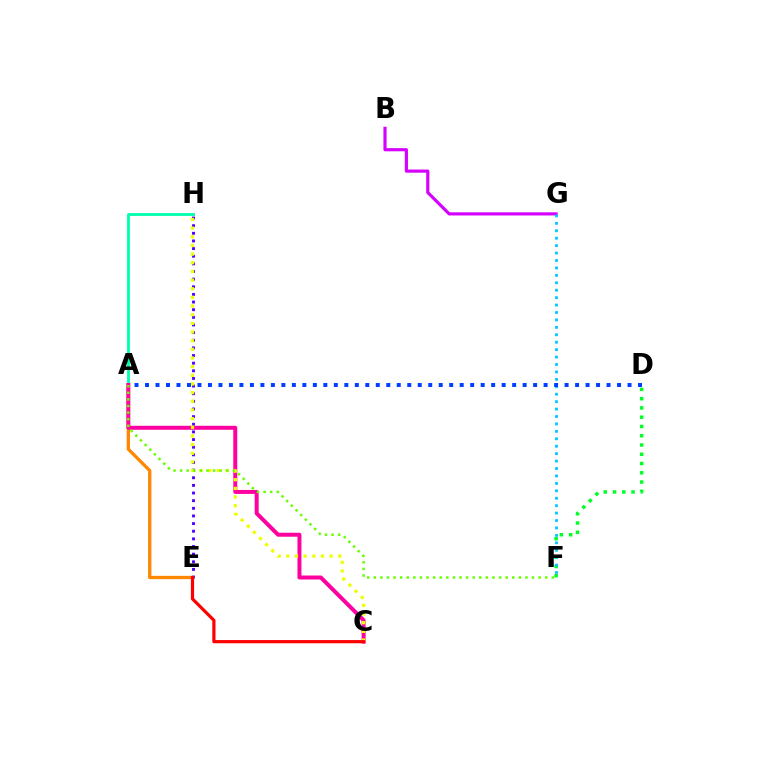{('A', 'H'): [{'color': '#00ffaf', 'line_style': 'solid', 'thickness': 2.05}], ('B', 'G'): [{'color': '#d600ff', 'line_style': 'solid', 'thickness': 2.27}], ('E', 'H'): [{'color': '#4f00ff', 'line_style': 'dotted', 'thickness': 2.08}], ('A', 'E'): [{'color': '#ff8800', 'line_style': 'solid', 'thickness': 2.38}], ('A', 'C'): [{'color': '#ff00a0', 'line_style': 'solid', 'thickness': 2.87}], ('D', 'F'): [{'color': '#00ff27', 'line_style': 'dotted', 'thickness': 2.52}], ('F', 'G'): [{'color': '#00c7ff', 'line_style': 'dotted', 'thickness': 2.02}], ('C', 'H'): [{'color': '#eeff00', 'line_style': 'dotted', 'thickness': 2.35}], ('C', 'E'): [{'color': '#ff0000', 'line_style': 'solid', 'thickness': 2.3}], ('A', 'D'): [{'color': '#003fff', 'line_style': 'dotted', 'thickness': 2.85}], ('A', 'F'): [{'color': '#66ff00', 'line_style': 'dotted', 'thickness': 1.79}]}